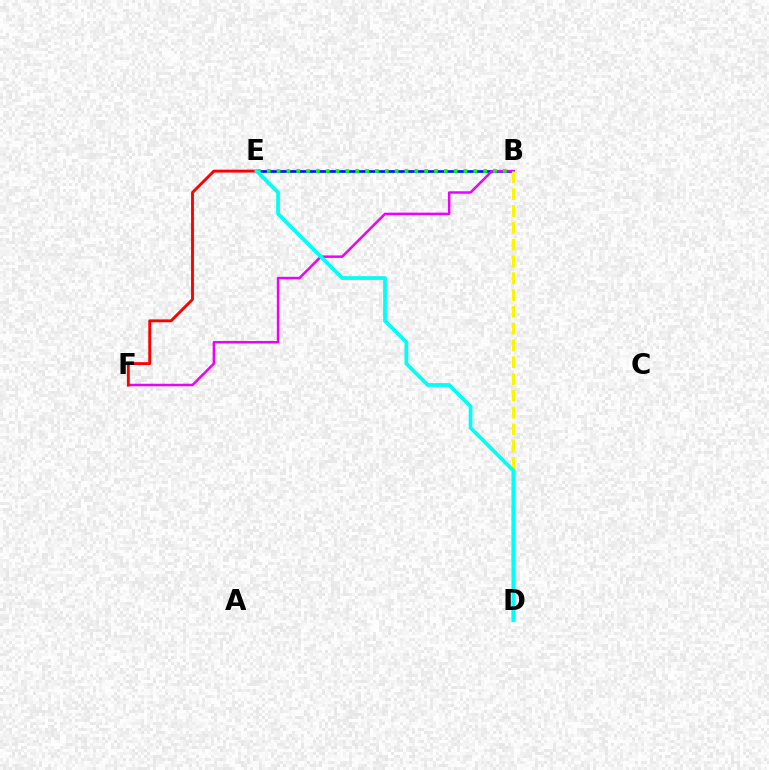{('B', 'E'): [{'color': '#0010ff', 'line_style': 'solid', 'thickness': 1.92}, {'color': '#08ff00', 'line_style': 'dotted', 'thickness': 2.67}], ('B', 'F'): [{'color': '#ee00ff', 'line_style': 'solid', 'thickness': 1.79}], ('B', 'D'): [{'color': '#fcf500', 'line_style': 'dashed', 'thickness': 2.28}], ('E', 'F'): [{'color': '#ff0000', 'line_style': 'solid', 'thickness': 2.08}], ('D', 'E'): [{'color': '#00fff6', 'line_style': 'solid', 'thickness': 2.7}]}